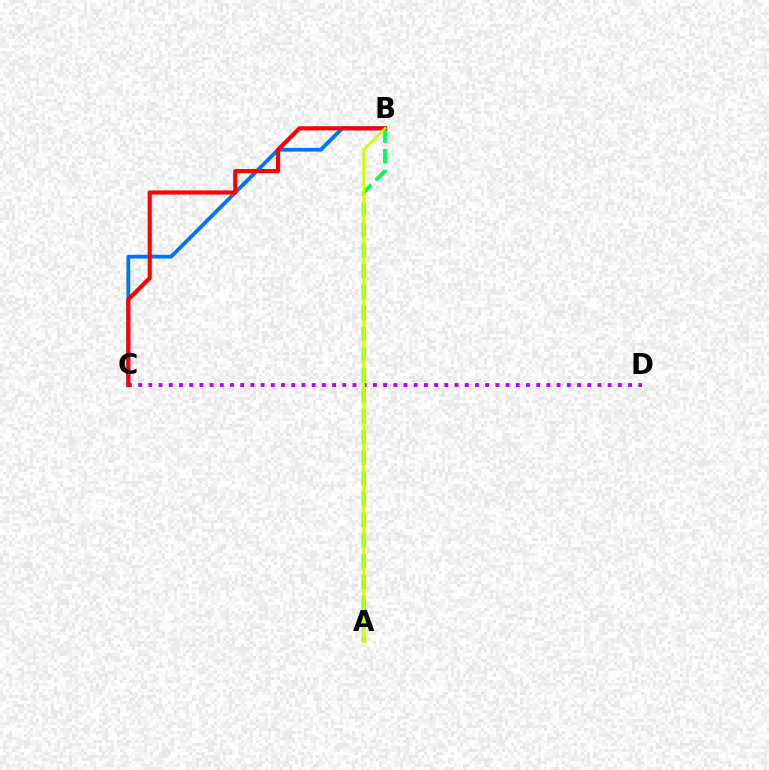{('C', 'D'): [{'color': '#b900ff', 'line_style': 'dotted', 'thickness': 2.77}], ('B', 'C'): [{'color': '#0074ff', 'line_style': 'solid', 'thickness': 2.73}, {'color': '#ff0000', 'line_style': 'solid', 'thickness': 2.97}], ('A', 'B'): [{'color': '#00ff5c', 'line_style': 'dashed', 'thickness': 2.81}, {'color': '#d1ff00', 'line_style': 'solid', 'thickness': 1.94}]}